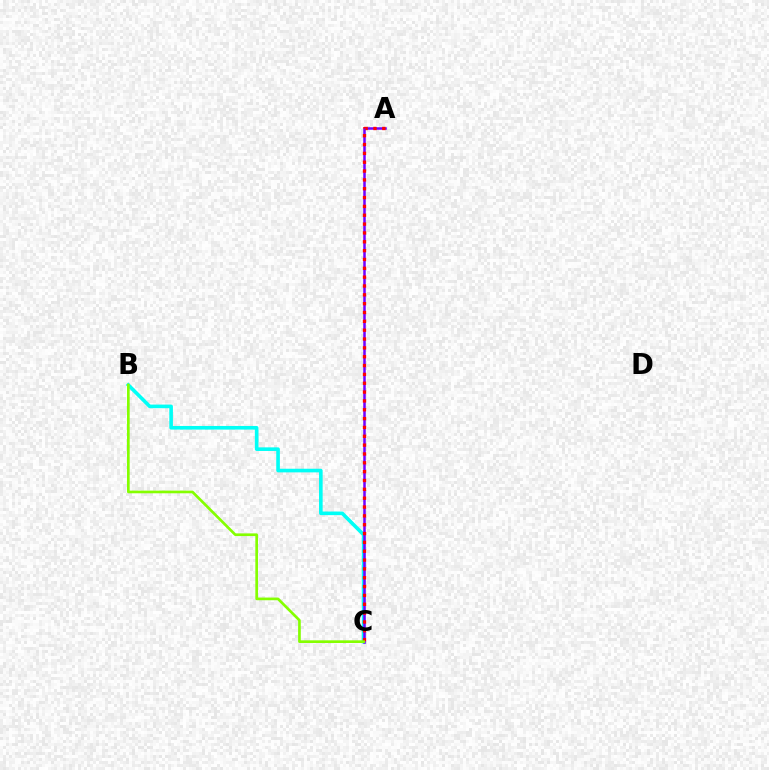{('B', 'C'): [{'color': '#00fff6', 'line_style': 'solid', 'thickness': 2.6}, {'color': '#84ff00', 'line_style': 'solid', 'thickness': 1.93}], ('A', 'C'): [{'color': '#7200ff', 'line_style': 'solid', 'thickness': 1.81}, {'color': '#ff0000', 'line_style': 'dotted', 'thickness': 2.4}]}